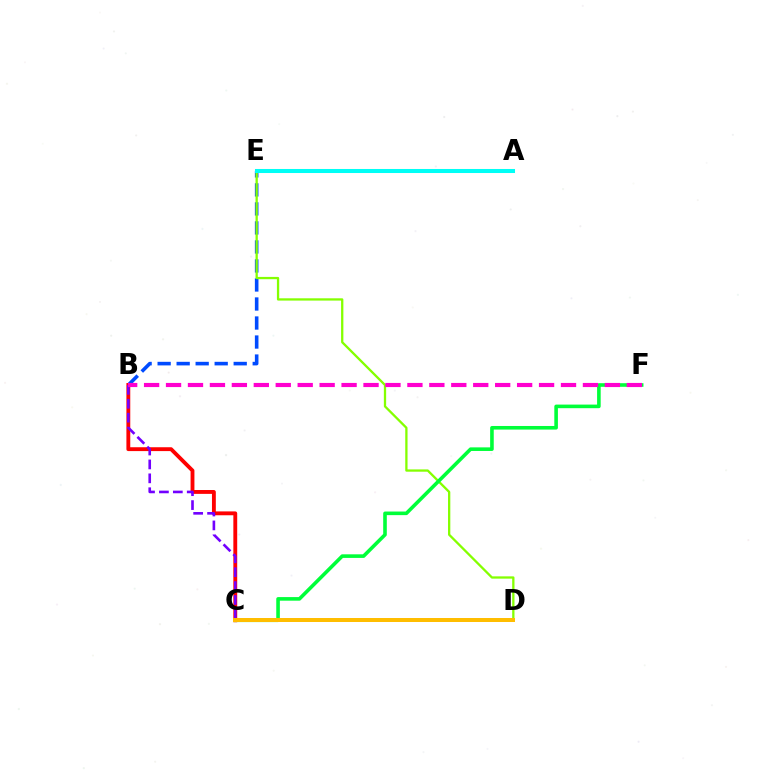{('B', 'E'): [{'color': '#004bff', 'line_style': 'dashed', 'thickness': 2.58}], ('D', 'E'): [{'color': '#84ff00', 'line_style': 'solid', 'thickness': 1.65}], ('B', 'C'): [{'color': '#ff0000', 'line_style': 'solid', 'thickness': 2.78}, {'color': '#7200ff', 'line_style': 'dashed', 'thickness': 1.89}], ('C', 'F'): [{'color': '#00ff39', 'line_style': 'solid', 'thickness': 2.59}], ('B', 'F'): [{'color': '#ff00cf', 'line_style': 'dashed', 'thickness': 2.98}], ('A', 'E'): [{'color': '#00fff6', 'line_style': 'solid', 'thickness': 2.91}], ('C', 'D'): [{'color': '#ffbd00', 'line_style': 'solid', 'thickness': 2.88}]}